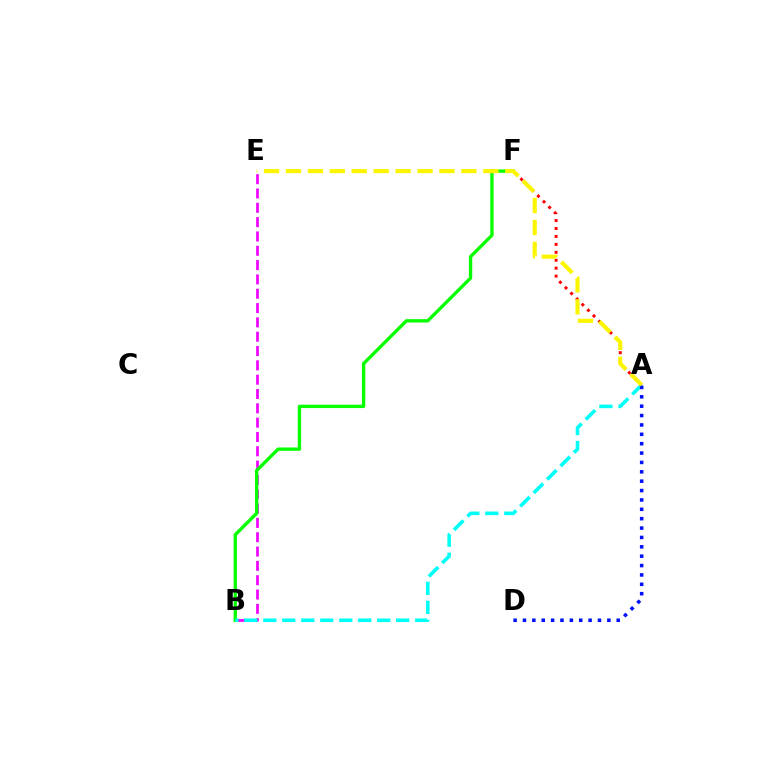{('B', 'E'): [{'color': '#ee00ff', 'line_style': 'dashed', 'thickness': 1.95}], ('B', 'F'): [{'color': '#08ff00', 'line_style': 'solid', 'thickness': 2.41}], ('A', 'B'): [{'color': '#00fff6', 'line_style': 'dashed', 'thickness': 2.58}], ('A', 'F'): [{'color': '#ff0000', 'line_style': 'dotted', 'thickness': 2.16}], ('A', 'D'): [{'color': '#0010ff', 'line_style': 'dotted', 'thickness': 2.55}], ('A', 'E'): [{'color': '#fcf500', 'line_style': 'dashed', 'thickness': 2.98}]}